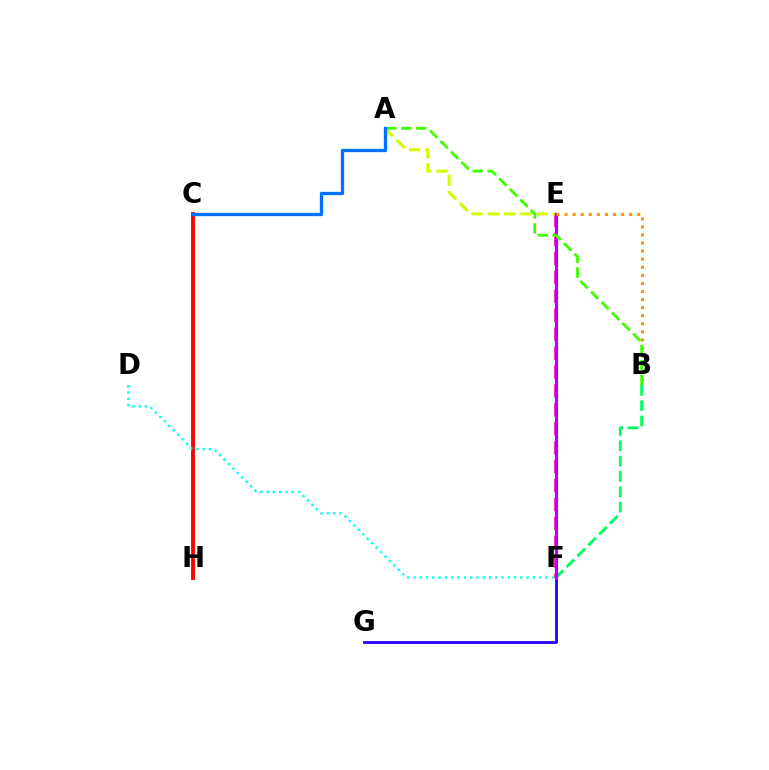{('B', 'F'): [{'color': '#00ff5c', 'line_style': 'dashed', 'thickness': 2.09}], ('C', 'H'): [{'color': '#ff0000', 'line_style': 'solid', 'thickness': 2.76}], ('E', 'F'): [{'color': '#ff00ac', 'line_style': 'dashed', 'thickness': 2.57}, {'color': '#b900ff', 'line_style': 'solid', 'thickness': 2.29}], ('F', 'G'): [{'color': '#2500ff', 'line_style': 'solid', 'thickness': 2.02}], ('A', 'E'): [{'color': '#d1ff00', 'line_style': 'dashed', 'thickness': 2.22}], ('B', 'E'): [{'color': '#ff9400', 'line_style': 'dotted', 'thickness': 2.19}], ('A', 'B'): [{'color': '#3dff00', 'line_style': 'dashed', 'thickness': 2.02}], ('D', 'F'): [{'color': '#00fff6', 'line_style': 'dotted', 'thickness': 1.71}], ('A', 'C'): [{'color': '#0074ff', 'line_style': 'solid', 'thickness': 2.39}]}